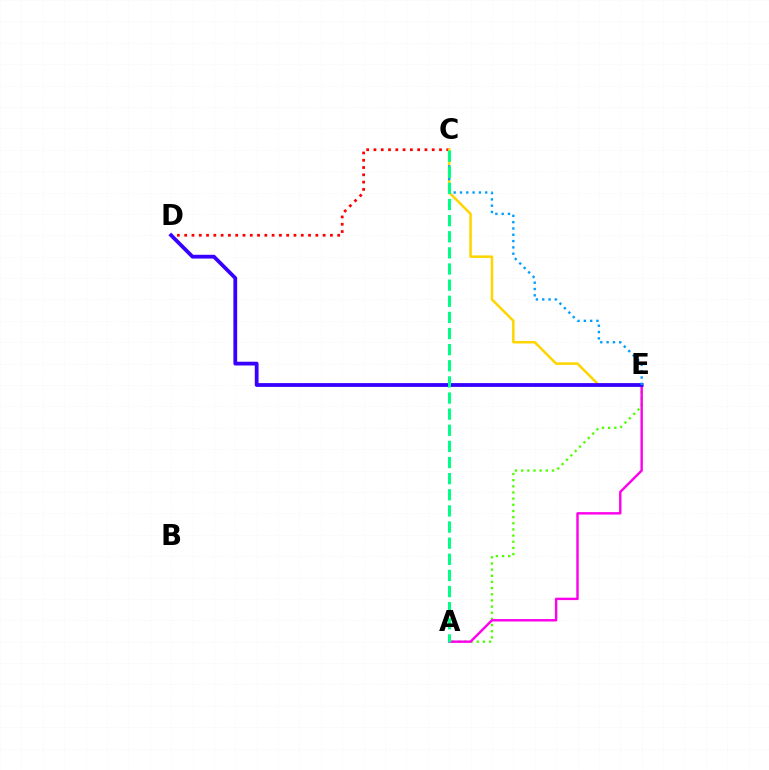{('A', 'E'): [{'color': '#4fff00', 'line_style': 'dotted', 'thickness': 1.67}, {'color': '#ff00ed', 'line_style': 'solid', 'thickness': 1.74}], ('C', 'D'): [{'color': '#ff0000', 'line_style': 'dotted', 'thickness': 1.98}], ('C', 'E'): [{'color': '#ffd500', 'line_style': 'solid', 'thickness': 1.82}, {'color': '#009eff', 'line_style': 'dotted', 'thickness': 1.71}], ('D', 'E'): [{'color': '#3700ff', 'line_style': 'solid', 'thickness': 2.72}], ('A', 'C'): [{'color': '#00ff86', 'line_style': 'dashed', 'thickness': 2.19}]}